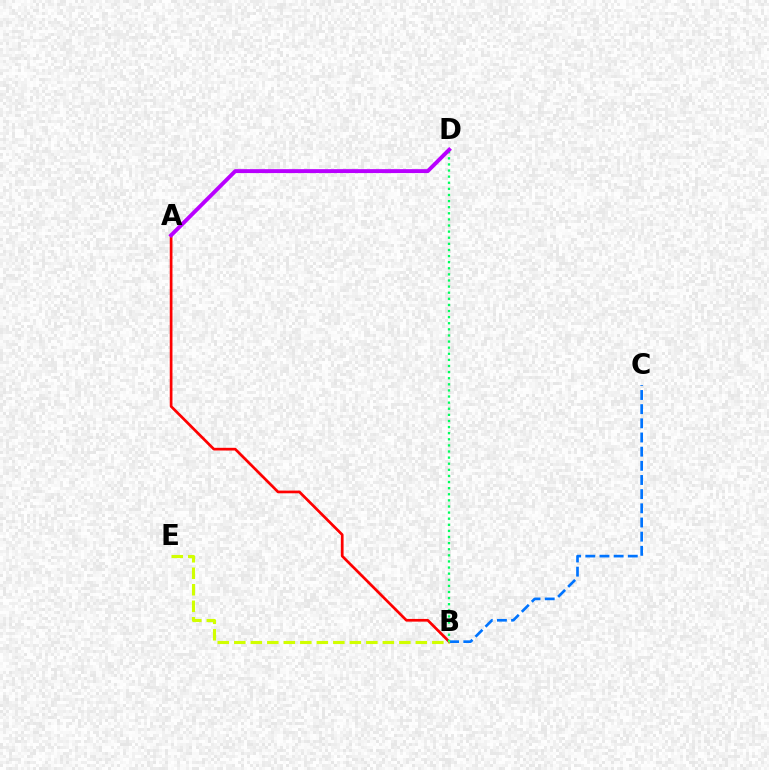{('A', 'B'): [{'color': '#ff0000', 'line_style': 'solid', 'thickness': 1.95}], ('B', 'C'): [{'color': '#0074ff', 'line_style': 'dashed', 'thickness': 1.92}], ('B', 'D'): [{'color': '#00ff5c', 'line_style': 'dotted', 'thickness': 1.66}], ('B', 'E'): [{'color': '#d1ff00', 'line_style': 'dashed', 'thickness': 2.24}], ('A', 'D'): [{'color': '#b900ff', 'line_style': 'solid', 'thickness': 2.82}]}